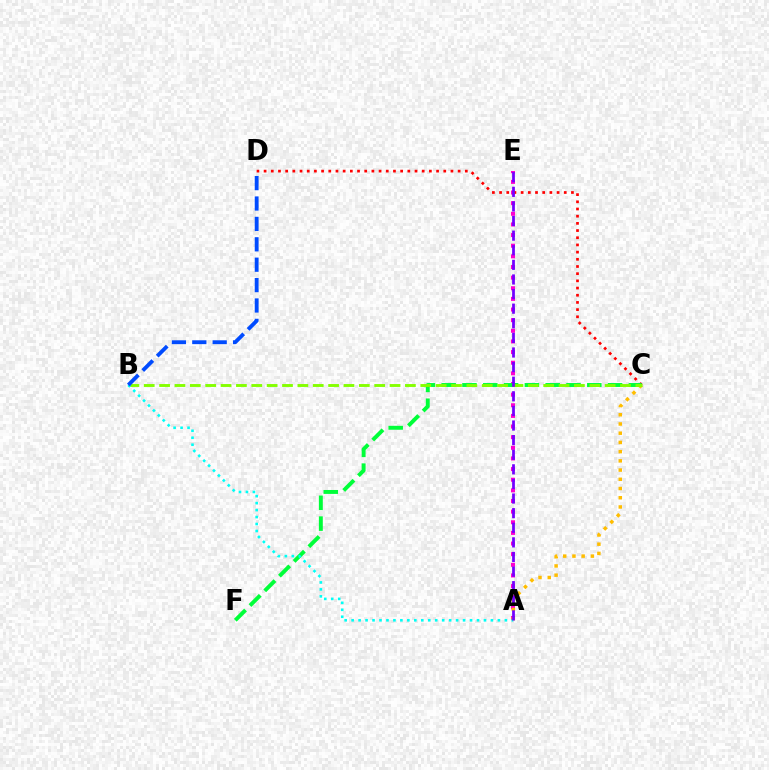{('A', 'E'): [{'color': '#ff00cf', 'line_style': 'dotted', 'thickness': 2.89}, {'color': '#7200ff', 'line_style': 'dashed', 'thickness': 1.98}], ('C', 'D'): [{'color': '#ff0000', 'line_style': 'dotted', 'thickness': 1.95}], ('A', 'C'): [{'color': '#ffbd00', 'line_style': 'dotted', 'thickness': 2.5}], ('C', 'F'): [{'color': '#00ff39', 'line_style': 'dashed', 'thickness': 2.83}], ('B', 'C'): [{'color': '#84ff00', 'line_style': 'dashed', 'thickness': 2.09}], ('A', 'B'): [{'color': '#00fff6', 'line_style': 'dotted', 'thickness': 1.89}], ('B', 'D'): [{'color': '#004bff', 'line_style': 'dashed', 'thickness': 2.77}]}